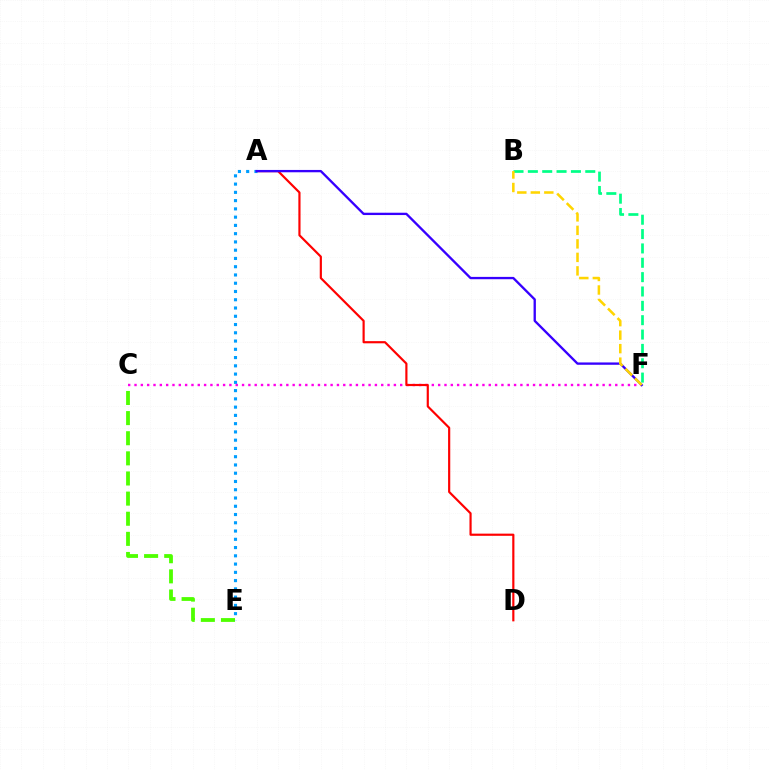{('C', 'E'): [{'color': '#4fff00', 'line_style': 'dashed', 'thickness': 2.73}], ('C', 'F'): [{'color': '#ff00ed', 'line_style': 'dotted', 'thickness': 1.72}], ('A', 'D'): [{'color': '#ff0000', 'line_style': 'solid', 'thickness': 1.56}], ('A', 'E'): [{'color': '#009eff', 'line_style': 'dotted', 'thickness': 2.24}], ('B', 'F'): [{'color': '#00ff86', 'line_style': 'dashed', 'thickness': 1.95}, {'color': '#ffd500', 'line_style': 'dashed', 'thickness': 1.83}], ('A', 'F'): [{'color': '#3700ff', 'line_style': 'solid', 'thickness': 1.68}]}